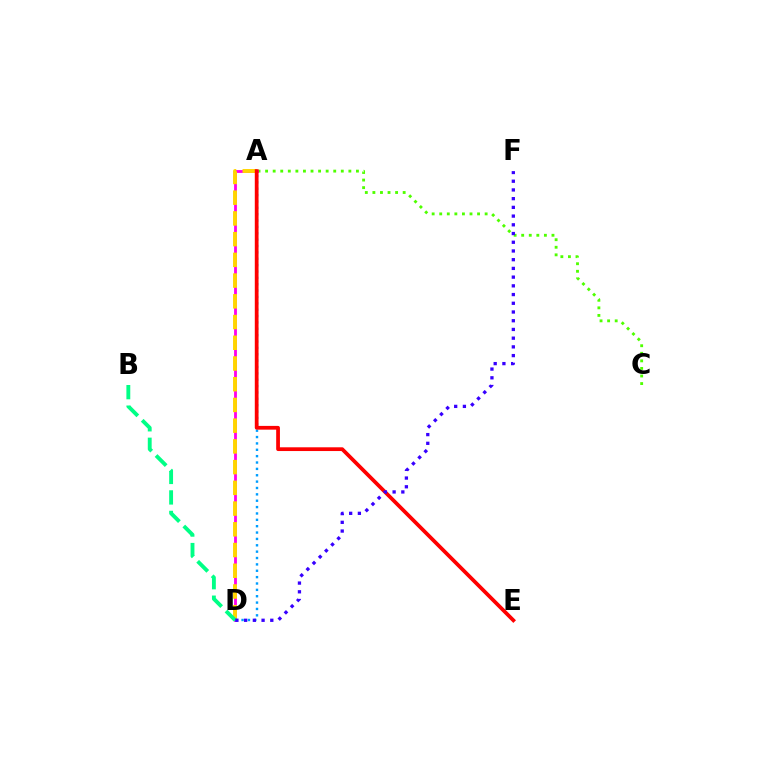{('A', 'C'): [{'color': '#4fff00', 'line_style': 'dotted', 'thickness': 2.06}], ('A', 'D'): [{'color': '#ff00ed', 'line_style': 'solid', 'thickness': 2.03}, {'color': '#ffd500', 'line_style': 'dashed', 'thickness': 2.82}, {'color': '#009eff', 'line_style': 'dotted', 'thickness': 1.73}], ('B', 'D'): [{'color': '#00ff86', 'line_style': 'dashed', 'thickness': 2.78}], ('A', 'E'): [{'color': '#ff0000', 'line_style': 'solid', 'thickness': 2.7}], ('D', 'F'): [{'color': '#3700ff', 'line_style': 'dotted', 'thickness': 2.37}]}